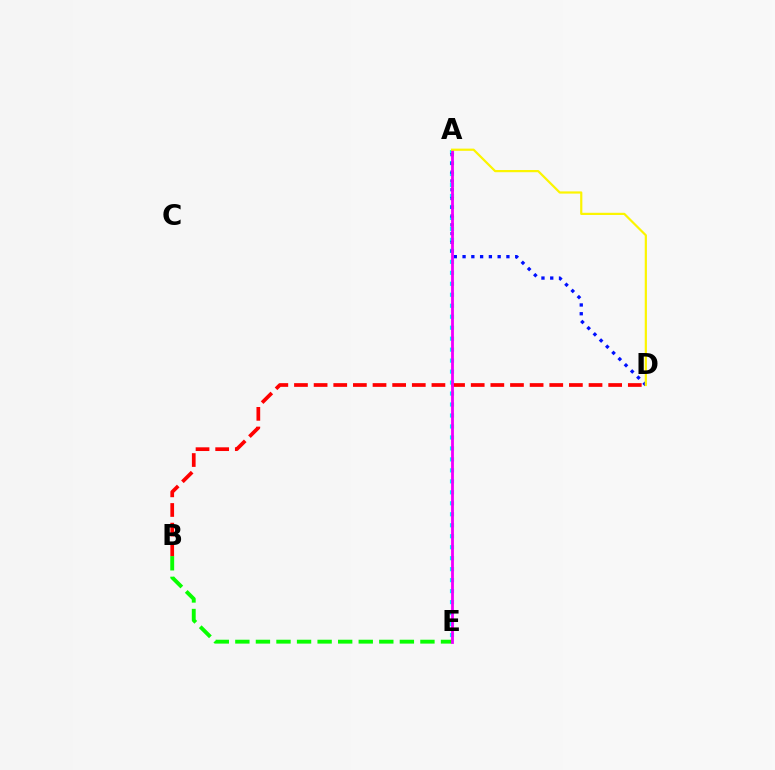{('B', 'E'): [{'color': '#08ff00', 'line_style': 'dashed', 'thickness': 2.79}], ('A', 'E'): [{'color': '#00fff6', 'line_style': 'dotted', 'thickness': 2.98}, {'color': '#ee00ff', 'line_style': 'solid', 'thickness': 2.02}], ('B', 'D'): [{'color': '#ff0000', 'line_style': 'dashed', 'thickness': 2.67}], ('A', 'D'): [{'color': '#0010ff', 'line_style': 'dotted', 'thickness': 2.38}, {'color': '#fcf500', 'line_style': 'solid', 'thickness': 1.59}]}